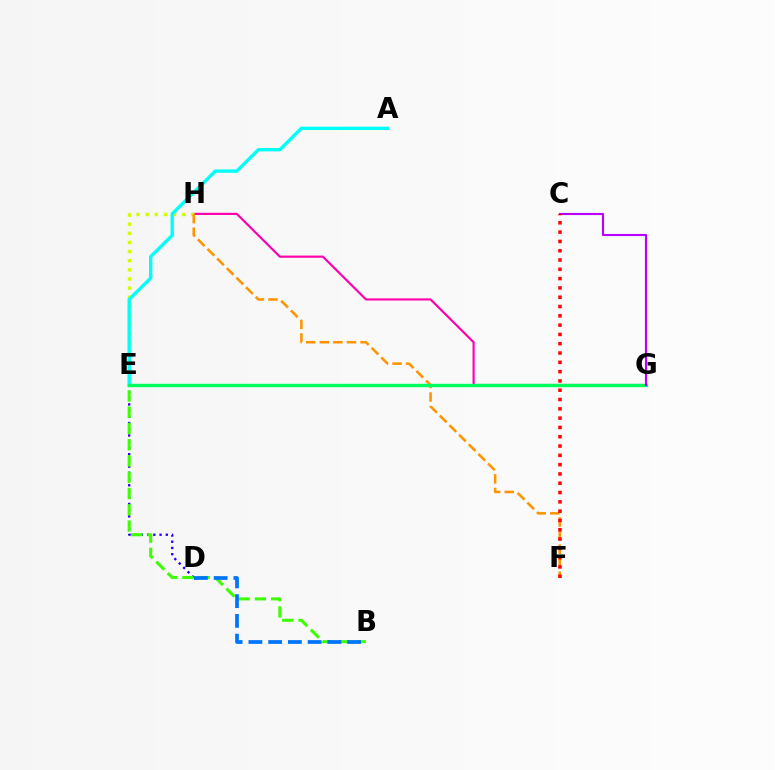{('D', 'E'): [{'color': '#2500ff', 'line_style': 'dotted', 'thickness': 1.69}], ('G', 'H'): [{'color': '#ff00ac', 'line_style': 'solid', 'thickness': 1.56}], ('B', 'E'): [{'color': '#3dff00', 'line_style': 'dashed', 'thickness': 2.21}], ('E', 'H'): [{'color': '#d1ff00', 'line_style': 'dotted', 'thickness': 2.48}], ('F', 'H'): [{'color': '#ff9400', 'line_style': 'dashed', 'thickness': 1.85}], ('B', 'D'): [{'color': '#0074ff', 'line_style': 'dashed', 'thickness': 2.68}], ('A', 'E'): [{'color': '#00fff6', 'line_style': 'solid', 'thickness': 2.41}], ('E', 'G'): [{'color': '#00ff5c', 'line_style': 'solid', 'thickness': 2.44}], ('C', 'G'): [{'color': '#b900ff', 'line_style': 'solid', 'thickness': 1.54}], ('C', 'F'): [{'color': '#ff0000', 'line_style': 'dotted', 'thickness': 2.53}]}